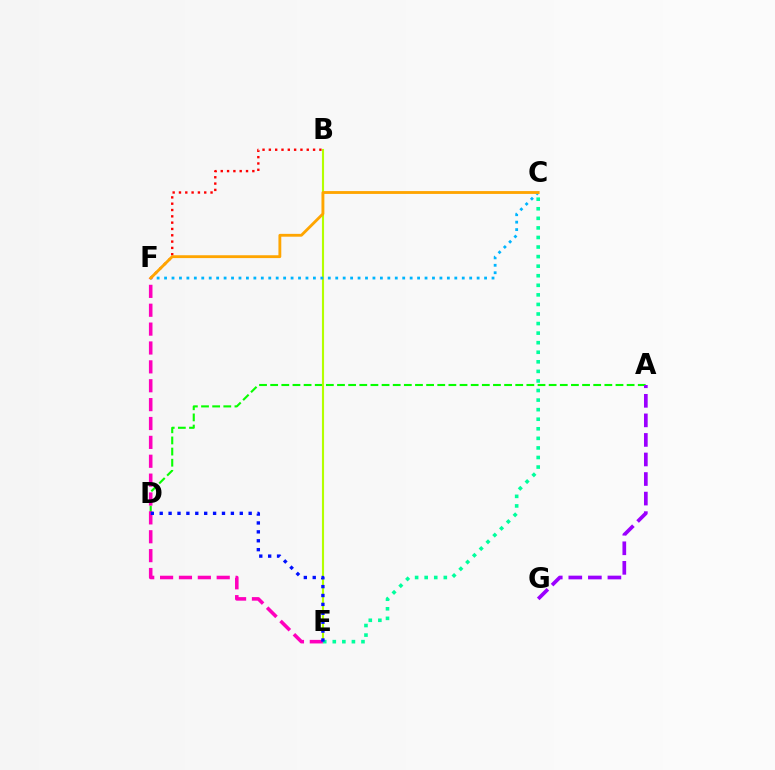{('A', 'D'): [{'color': '#08ff00', 'line_style': 'dashed', 'thickness': 1.51}], ('B', 'E'): [{'color': '#b3ff00', 'line_style': 'solid', 'thickness': 1.52}], ('C', 'F'): [{'color': '#00b5ff', 'line_style': 'dotted', 'thickness': 2.02}, {'color': '#ffa500', 'line_style': 'solid', 'thickness': 2.04}], ('B', 'F'): [{'color': '#ff0000', 'line_style': 'dotted', 'thickness': 1.72}], ('E', 'F'): [{'color': '#ff00bd', 'line_style': 'dashed', 'thickness': 2.56}], ('C', 'E'): [{'color': '#00ff9d', 'line_style': 'dotted', 'thickness': 2.6}], ('D', 'E'): [{'color': '#0010ff', 'line_style': 'dotted', 'thickness': 2.42}], ('A', 'G'): [{'color': '#9b00ff', 'line_style': 'dashed', 'thickness': 2.66}]}